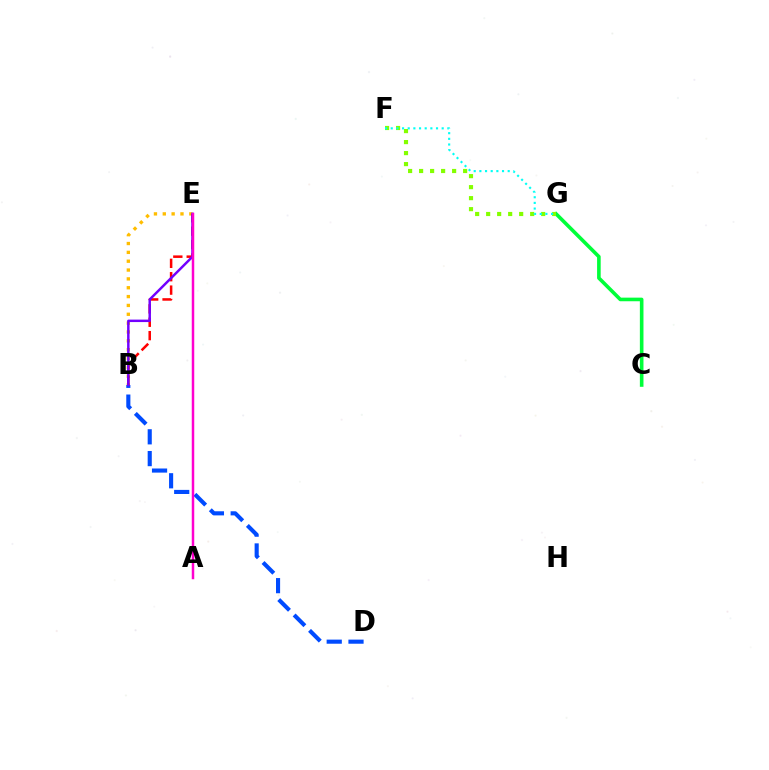{('B', 'E'): [{'color': '#ffbd00', 'line_style': 'dotted', 'thickness': 2.4}, {'color': '#ff0000', 'line_style': 'dashed', 'thickness': 1.82}, {'color': '#7200ff', 'line_style': 'solid', 'thickness': 1.77}], ('C', 'G'): [{'color': '#00ff39', 'line_style': 'solid', 'thickness': 2.6}], ('F', 'G'): [{'color': '#84ff00', 'line_style': 'dotted', 'thickness': 2.99}, {'color': '#00fff6', 'line_style': 'dotted', 'thickness': 1.54}], ('B', 'D'): [{'color': '#004bff', 'line_style': 'dashed', 'thickness': 2.96}], ('A', 'E'): [{'color': '#ff00cf', 'line_style': 'solid', 'thickness': 1.79}]}